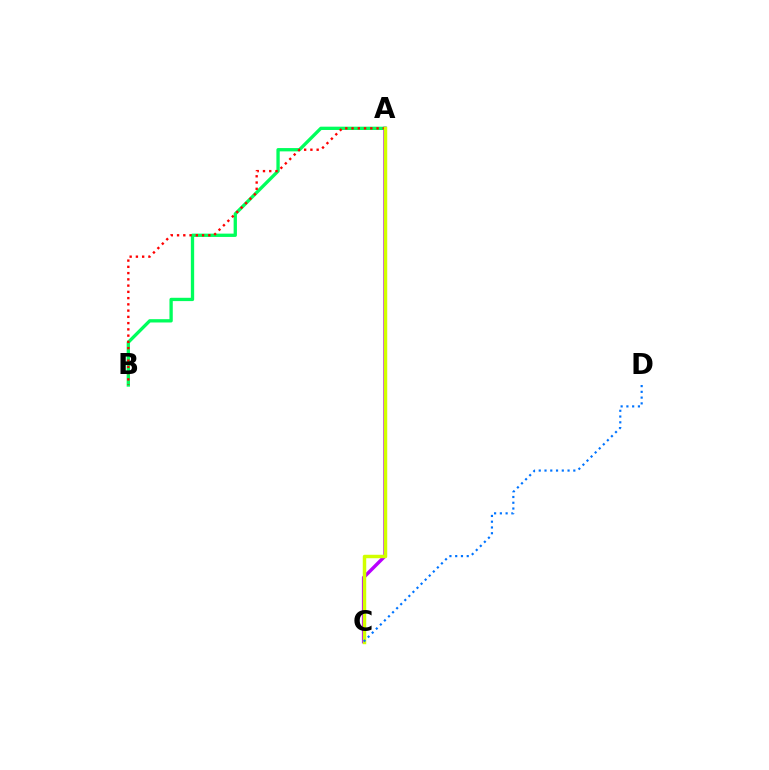{('A', 'C'): [{'color': '#b900ff', 'line_style': 'solid', 'thickness': 2.46}, {'color': '#d1ff00', 'line_style': 'solid', 'thickness': 2.49}], ('A', 'B'): [{'color': '#00ff5c', 'line_style': 'solid', 'thickness': 2.38}, {'color': '#ff0000', 'line_style': 'dotted', 'thickness': 1.7}], ('C', 'D'): [{'color': '#0074ff', 'line_style': 'dotted', 'thickness': 1.57}]}